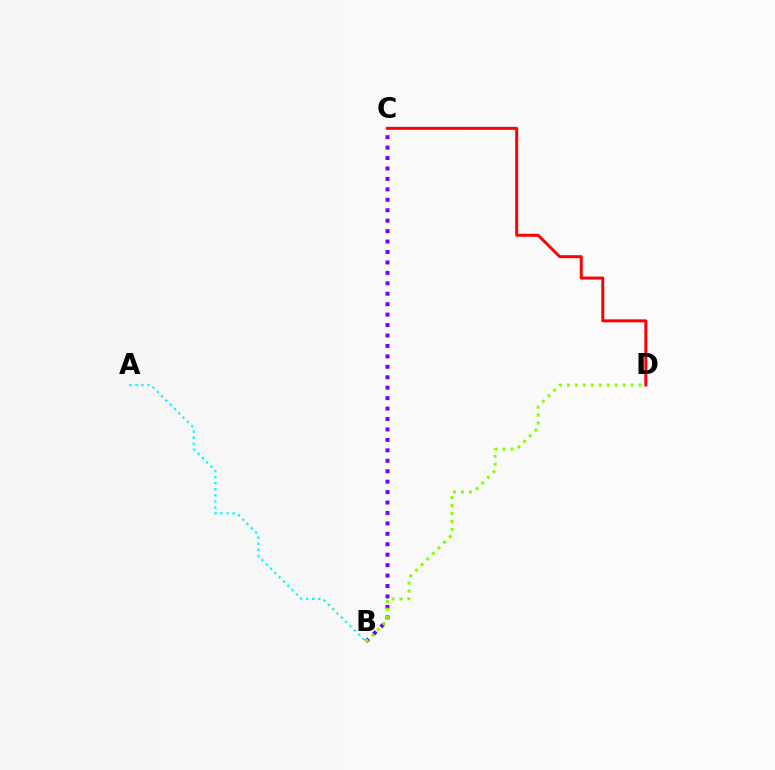{('B', 'C'): [{'color': '#7200ff', 'line_style': 'dotted', 'thickness': 2.84}], ('B', 'D'): [{'color': '#84ff00', 'line_style': 'dotted', 'thickness': 2.16}], ('C', 'D'): [{'color': '#ff0000', 'line_style': 'solid', 'thickness': 2.13}], ('A', 'B'): [{'color': '#00fff6', 'line_style': 'dotted', 'thickness': 1.65}]}